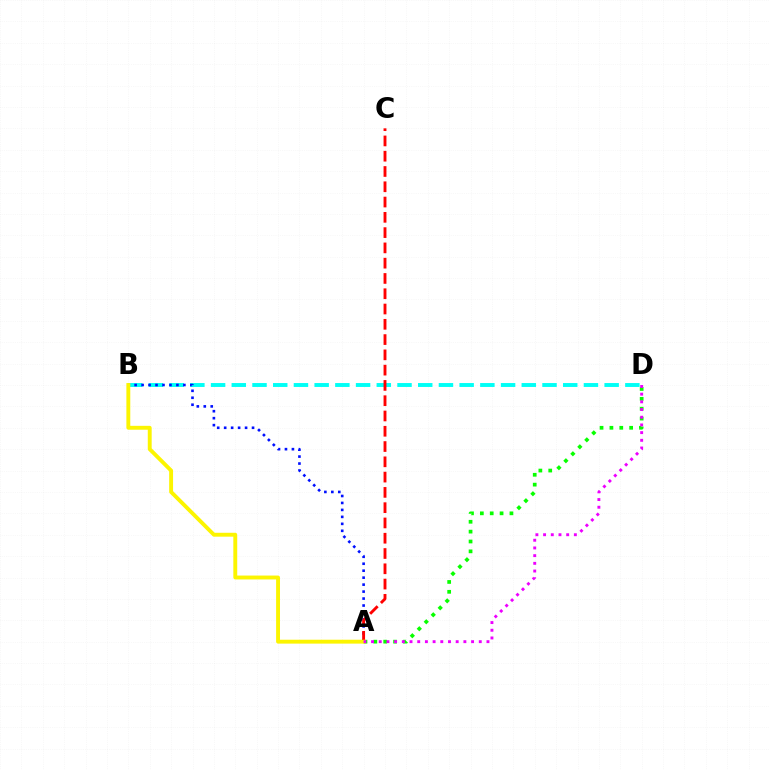{('A', 'D'): [{'color': '#08ff00', 'line_style': 'dotted', 'thickness': 2.68}, {'color': '#ee00ff', 'line_style': 'dotted', 'thickness': 2.09}], ('B', 'D'): [{'color': '#00fff6', 'line_style': 'dashed', 'thickness': 2.81}], ('A', 'B'): [{'color': '#0010ff', 'line_style': 'dotted', 'thickness': 1.89}, {'color': '#fcf500', 'line_style': 'solid', 'thickness': 2.8}], ('A', 'C'): [{'color': '#ff0000', 'line_style': 'dashed', 'thickness': 2.08}]}